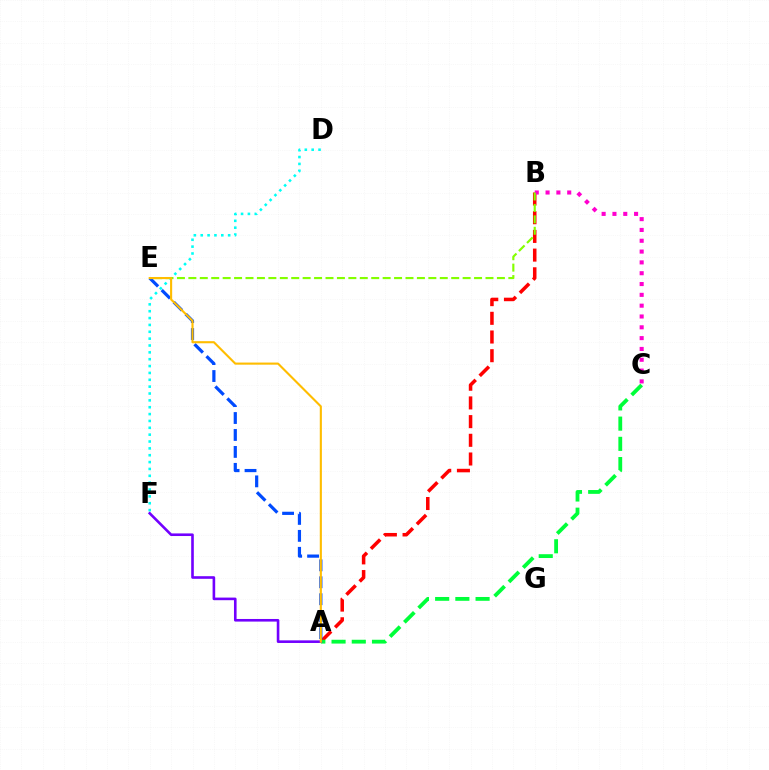{('D', 'F'): [{'color': '#00fff6', 'line_style': 'dotted', 'thickness': 1.86}], ('A', 'B'): [{'color': '#ff0000', 'line_style': 'dashed', 'thickness': 2.54}], ('A', 'E'): [{'color': '#004bff', 'line_style': 'dashed', 'thickness': 2.3}, {'color': '#ffbd00', 'line_style': 'solid', 'thickness': 1.52}], ('A', 'C'): [{'color': '#00ff39', 'line_style': 'dashed', 'thickness': 2.75}], ('A', 'F'): [{'color': '#7200ff', 'line_style': 'solid', 'thickness': 1.88}], ('B', 'C'): [{'color': '#ff00cf', 'line_style': 'dotted', 'thickness': 2.94}], ('B', 'E'): [{'color': '#84ff00', 'line_style': 'dashed', 'thickness': 1.55}]}